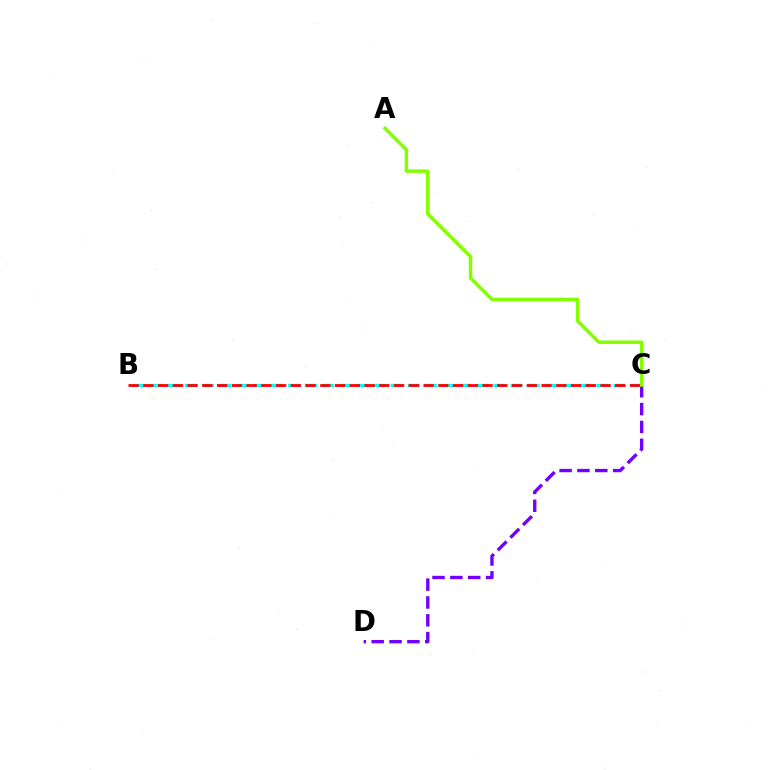{('B', 'C'): [{'color': '#00fff6', 'line_style': 'dashed', 'thickness': 2.33}, {'color': '#ff0000', 'line_style': 'dashed', 'thickness': 2.0}], ('C', 'D'): [{'color': '#7200ff', 'line_style': 'dashed', 'thickness': 2.43}], ('A', 'C'): [{'color': '#84ff00', 'line_style': 'solid', 'thickness': 2.5}]}